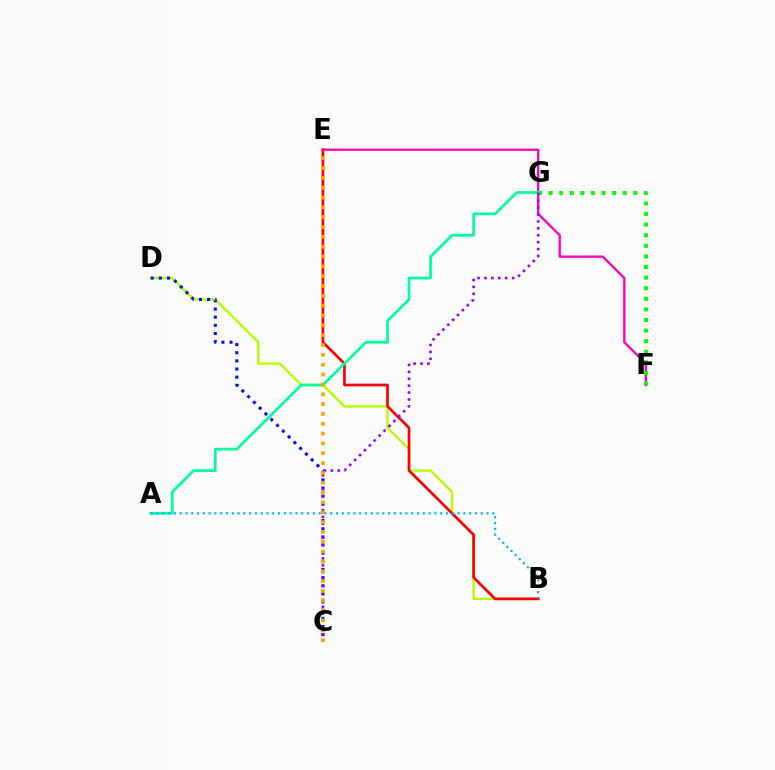{('B', 'D'): [{'color': '#b3ff00', 'line_style': 'solid', 'thickness': 1.7}], ('E', 'F'): [{'color': '#ff00bd', 'line_style': 'solid', 'thickness': 1.67}], ('C', 'D'): [{'color': '#0010ff', 'line_style': 'dotted', 'thickness': 2.21}], ('B', 'E'): [{'color': '#ff0000', 'line_style': 'solid', 'thickness': 1.95}], ('F', 'G'): [{'color': '#08ff00', 'line_style': 'dotted', 'thickness': 2.88}], ('A', 'G'): [{'color': '#00ff9d', 'line_style': 'solid', 'thickness': 1.95}], ('A', 'B'): [{'color': '#00b5ff', 'line_style': 'dotted', 'thickness': 1.57}], ('C', 'G'): [{'color': '#9b00ff', 'line_style': 'dotted', 'thickness': 1.88}], ('C', 'E'): [{'color': '#ffa500', 'line_style': 'dotted', 'thickness': 2.67}]}